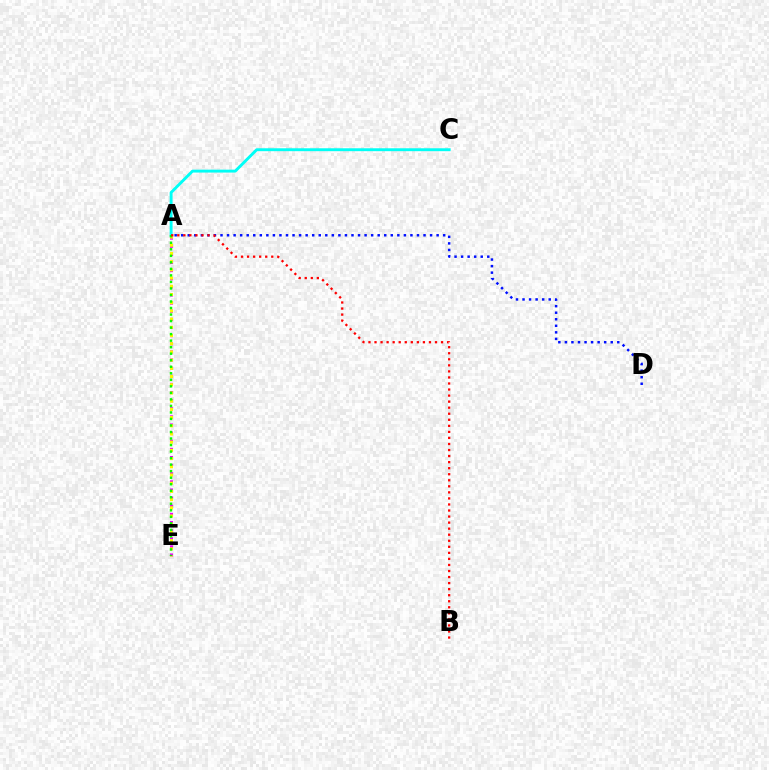{('A', 'C'): [{'color': '#00fff6', 'line_style': 'solid', 'thickness': 2.09}], ('A', 'E'): [{'color': '#ee00ff', 'line_style': 'dotted', 'thickness': 2.21}, {'color': '#fcf500', 'line_style': 'dotted', 'thickness': 2.23}, {'color': '#08ff00', 'line_style': 'dotted', 'thickness': 1.77}], ('A', 'D'): [{'color': '#0010ff', 'line_style': 'dotted', 'thickness': 1.78}], ('A', 'B'): [{'color': '#ff0000', 'line_style': 'dotted', 'thickness': 1.64}]}